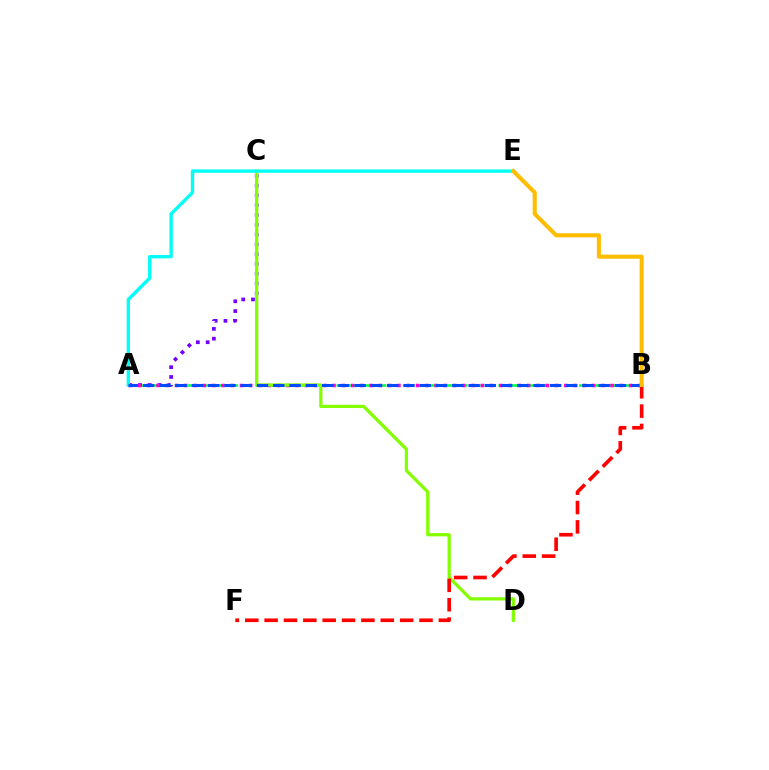{('A', 'B'): [{'color': '#00ff39', 'line_style': 'dashed', 'thickness': 1.83}, {'color': '#ff00cf', 'line_style': 'dotted', 'thickness': 2.52}, {'color': '#004bff', 'line_style': 'dashed', 'thickness': 2.21}], ('A', 'C'): [{'color': '#7200ff', 'line_style': 'dotted', 'thickness': 2.66}], ('C', 'D'): [{'color': '#84ff00', 'line_style': 'solid', 'thickness': 2.34}], ('B', 'F'): [{'color': '#ff0000', 'line_style': 'dashed', 'thickness': 2.63}], ('A', 'E'): [{'color': '#00fff6', 'line_style': 'solid', 'thickness': 2.41}], ('B', 'E'): [{'color': '#ffbd00', 'line_style': 'solid', 'thickness': 2.94}]}